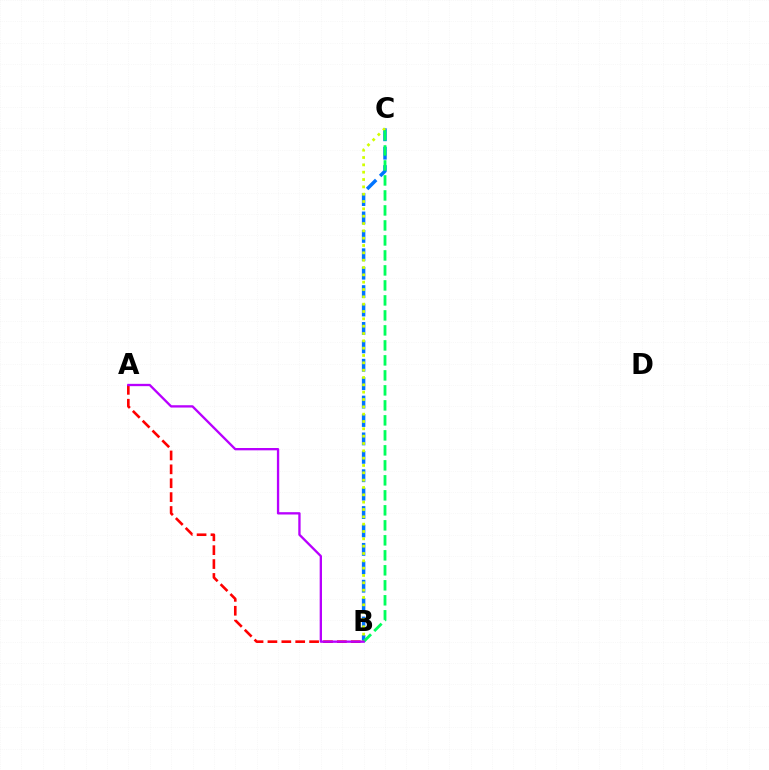{('B', 'C'): [{'color': '#0074ff', 'line_style': 'dashed', 'thickness': 2.5}, {'color': '#d1ff00', 'line_style': 'dotted', 'thickness': 1.99}, {'color': '#00ff5c', 'line_style': 'dashed', 'thickness': 2.04}], ('A', 'B'): [{'color': '#ff0000', 'line_style': 'dashed', 'thickness': 1.89}, {'color': '#b900ff', 'line_style': 'solid', 'thickness': 1.67}]}